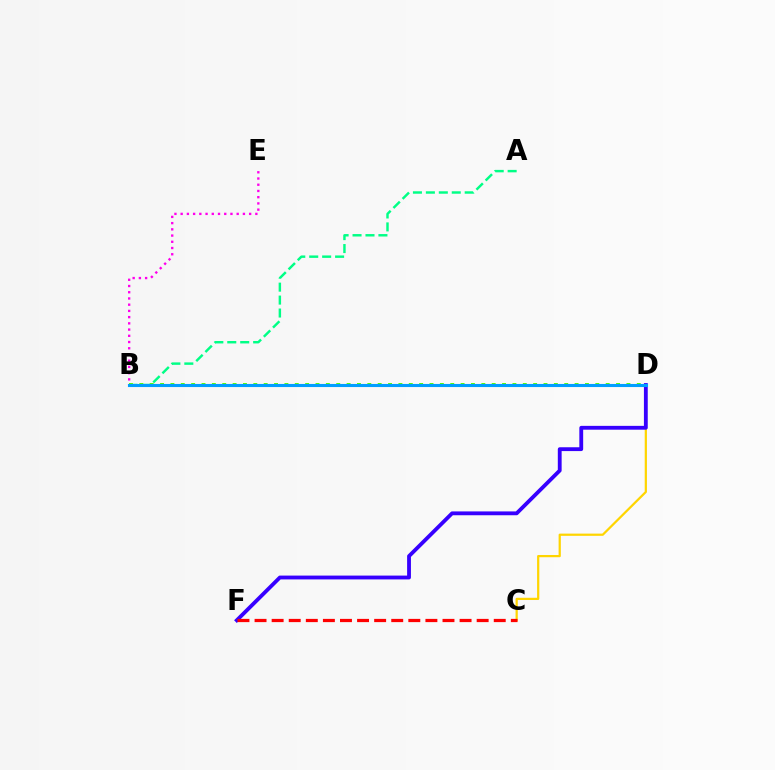{('C', 'D'): [{'color': '#ffd500', 'line_style': 'solid', 'thickness': 1.6}], ('A', 'B'): [{'color': '#00ff86', 'line_style': 'dashed', 'thickness': 1.76}], ('D', 'F'): [{'color': '#3700ff', 'line_style': 'solid', 'thickness': 2.76}], ('C', 'F'): [{'color': '#ff0000', 'line_style': 'dashed', 'thickness': 2.32}], ('B', 'D'): [{'color': '#4fff00', 'line_style': 'dotted', 'thickness': 2.82}, {'color': '#009eff', 'line_style': 'solid', 'thickness': 2.24}], ('B', 'E'): [{'color': '#ff00ed', 'line_style': 'dotted', 'thickness': 1.69}]}